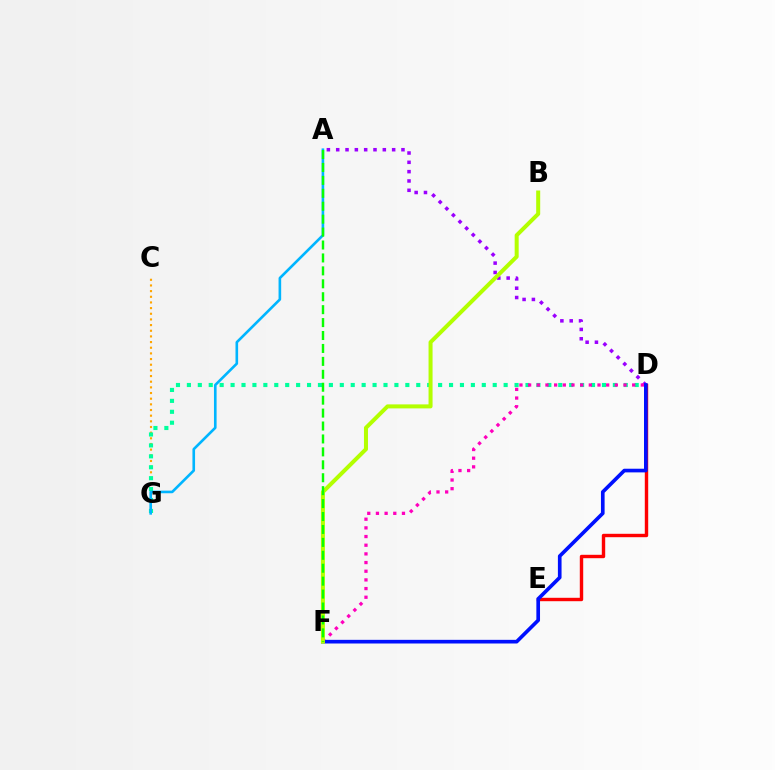{('C', 'G'): [{'color': '#ffa500', 'line_style': 'dotted', 'thickness': 1.54}], ('D', 'E'): [{'color': '#ff0000', 'line_style': 'solid', 'thickness': 2.45}], ('A', 'D'): [{'color': '#9b00ff', 'line_style': 'dotted', 'thickness': 2.53}], ('D', 'G'): [{'color': '#00ff9d', 'line_style': 'dotted', 'thickness': 2.97}], ('D', 'F'): [{'color': '#ff00bd', 'line_style': 'dotted', 'thickness': 2.36}, {'color': '#0010ff', 'line_style': 'solid', 'thickness': 2.63}], ('B', 'F'): [{'color': '#b3ff00', 'line_style': 'solid', 'thickness': 2.89}], ('A', 'G'): [{'color': '#00b5ff', 'line_style': 'solid', 'thickness': 1.89}], ('A', 'F'): [{'color': '#08ff00', 'line_style': 'dashed', 'thickness': 1.76}]}